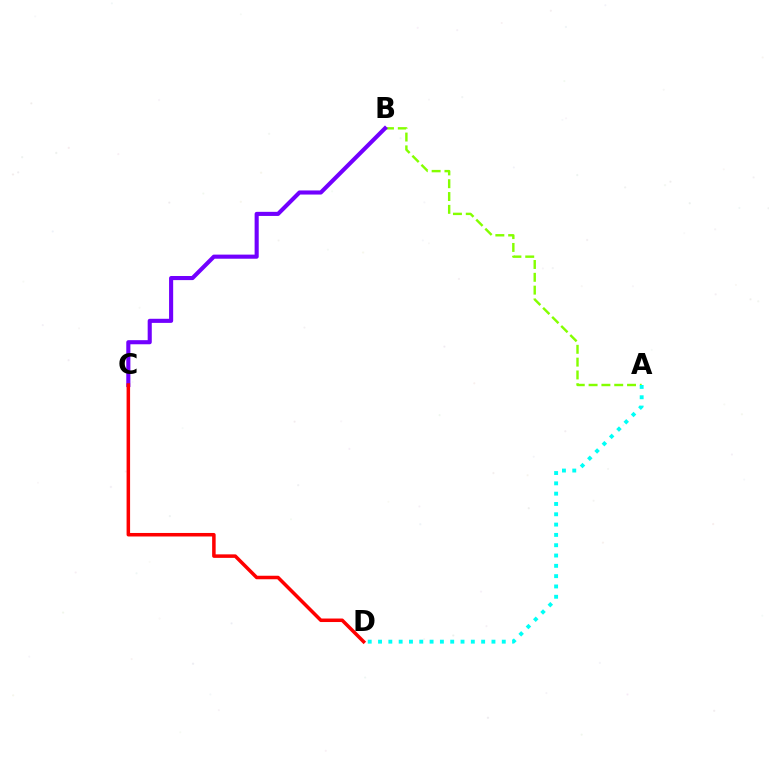{('A', 'B'): [{'color': '#84ff00', 'line_style': 'dashed', 'thickness': 1.74}], ('A', 'D'): [{'color': '#00fff6', 'line_style': 'dotted', 'thickness': 2.8}], ('B', 'C'): [{'color': '#7200ff', 'line_style': 'solid', 'thickness': 2.95}], ('C', 'D'): [{'color': '#ff0000', 'line_style': 'solid', 'thickness': 2.53}]}